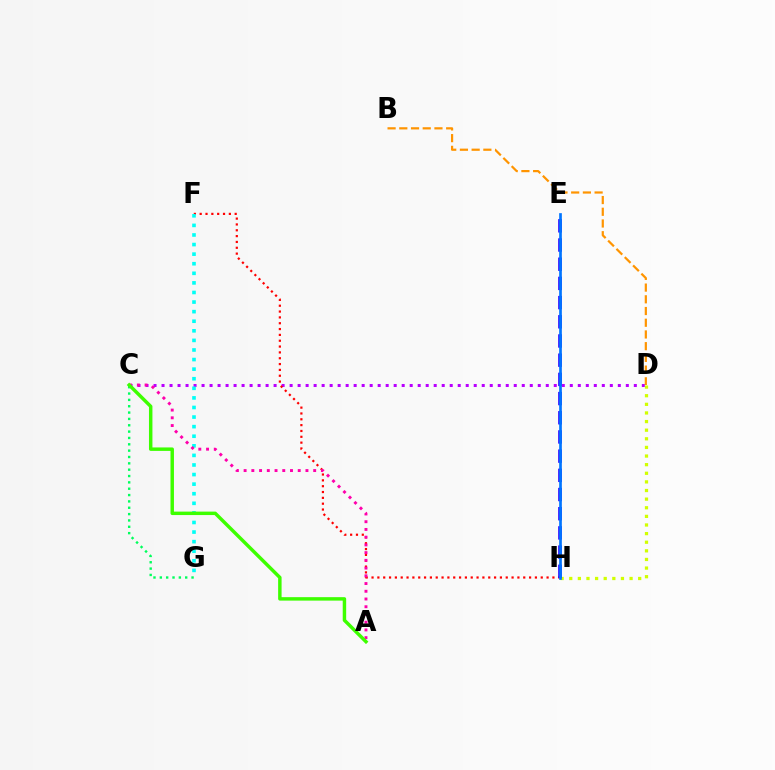{('C', 'D'): [{'color': '#b900ff', 'line_style': 'dotted', 'thickness': 2.17}], ('F', 'H'): [{'color': '#ff0000', 'line_style': 'dotted', 'thickness': 1.59}], ('D', 'H'): [{'color': '#d1ff00', 'line_style': 'dotted', 'thickness': 2.34}], ('E', 'H'): [{'color': '#2500ff', 'line_style': 'dashed', 'thickness': 2.61}, {'color': '#0074ff', 'line_style': 'solid', 'thickness': 1.94}], ('F', 'G'): [{'color': '#00fff6', 'line_style': 'dotted', 'thickness': 2.6}], ('C', 'G'): [{'color': '#00ff5c', 'line_style': 'dotted', 'thickness': 1.72}], ('A', 'C'): [{'color': '#ff00ac', 'line_style': 'dotted', 'thickness': 2.1}, {'color': '#3dff00', 'line_style': 'solid', 'thickness': 2.49}], ('B', 'D'): [{'color': '#ff9400', 'line_style': 'dashed', 'thickness': 1.59}]}